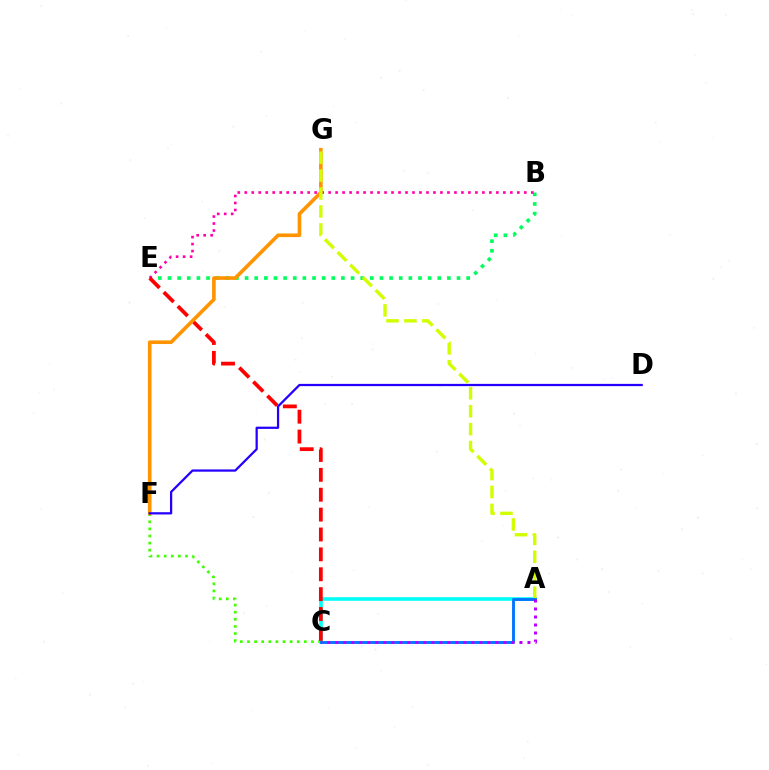{('B', 'E'): [{'color': '#00ff5c', 'line_style': 'dotted', 'thickness': 2.62}, {'color': '#ff00ac', 'line_style': 'dotted', 'thickness': 1.9}], ('C', 'F'): [{'color': '#3dff00', 'line_style': 'dotted', 'thickness': 1.93}], ('A', 'C'): [{'color': '#00fff6', 'line_style': 'solid', 'thickness': 2.58}, {'color': '#0074ff', 'line_style': 'solid', 'thickness': 2.06}, {'color': '#b900ff', 'line_style': 'dotted', 'thickness': 2.17}], ('C', 'E'): [{'color': '#ff0000', 'line_style': 'dashed', 'thickness': 2.7}], ('F', 'G'): [{'color': '#ff9400', 'line_style': 'solid', 'thickness': 2.61}], ('D', 'F'): [{'color': '#2500ff', 'line_style': 'solid', 'thickness': 1.62}], ('A', 'G'): [{'color': '#d1ff00', 'line_style': 'dashed', 'thickness': 2.44}]}